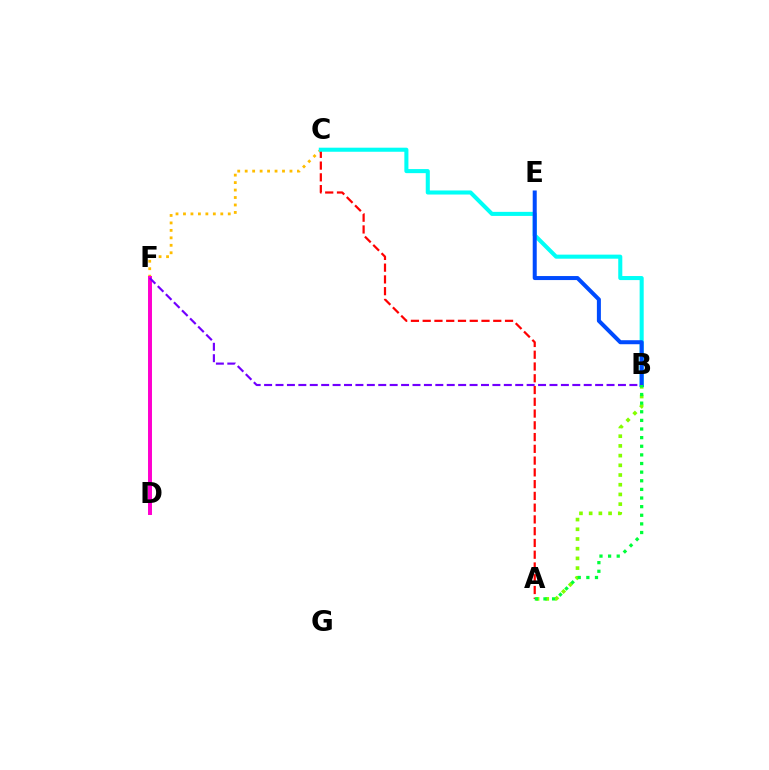{('A', 'B'): [{'color': '#84ff00', 'line_style': 'dotted', 'thickness': 2.64}, {'color': '#00ff39', 'line_style': 'dotted', 'thickness': 2.34}], ('C', 'F'): [{'color': '#ffbd00', 'line_style': 'dotted', 'thickness': 2.03}], ('D', 'F'): [{'color': '#ff00cf', 'line_style': 'solid', 'thickness': 2.85}], ('A', 'C'): [{'color': '#ff0000', 'line_style': 'dashed', 'thickness': 1.6}], ('B', 'C'): [{'color': '#00fff6', 'line_style': 'solid', 'thickness': 2.93}], ('B', 'E'): [{'color': '#004bff', 'line_style': 'solid', 'thickness': 2.89}], ('B', 'F'): [{'color': '#7200ff', 'line_style': 'dashed', 'thickness': 1.55}]}